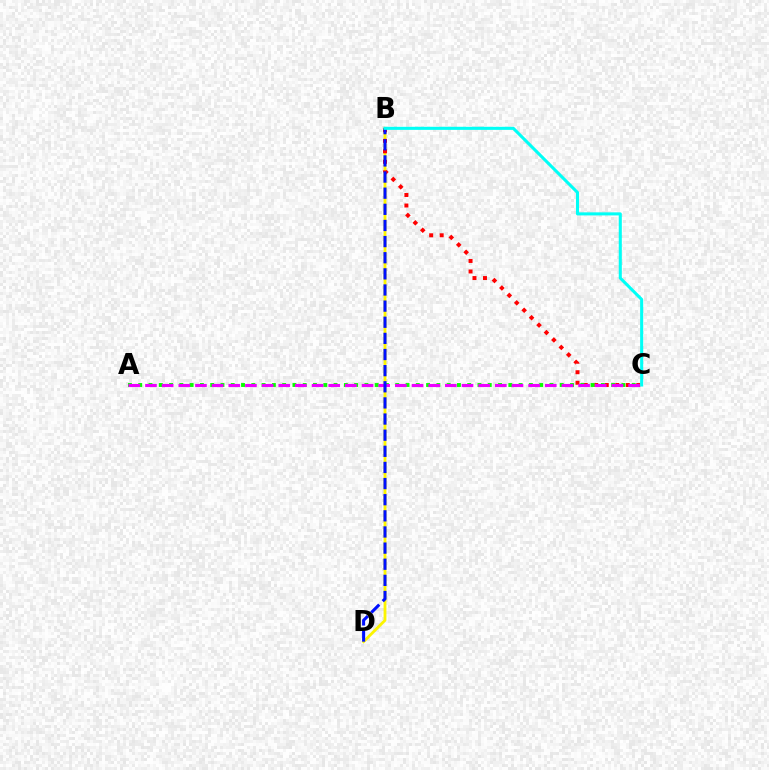{('B', 'D'): [{'color': '#fcf500', 'line_style': 'solid', 'thickness': 2.03}, {'color': '#0010ff', 'line_style': 'dashed', 'thickness': 2.19}], ('B', 'C'): [{'color': '#ff0000', 'line_style': 'dotted', 'thickness': 2.85}, {'color': '#00fff6', 'line_style': 'solid', 'thickness': 2.21}], ('A', 'C'): [{'color': '#08ff00', 'line_style': 'dotted', 'thickness': 2.79}, {'color': '#ee00ff', 'line_style': 'dashed', 'thickness': 2.26}]}